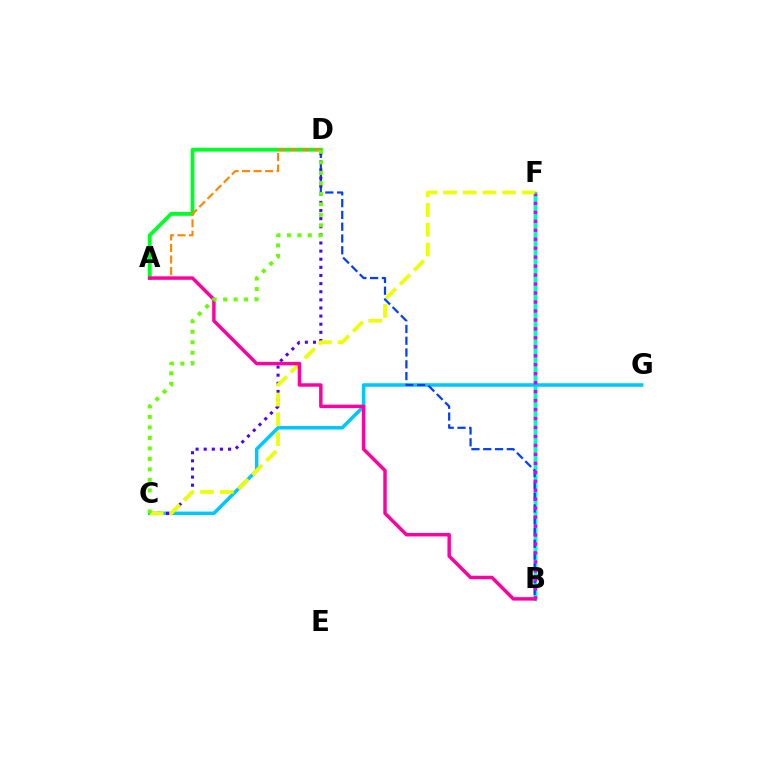{('B', 'F'): [{'color': '#ff0000', 'line_style': 'solid', 'thickness': 1.65}, {'color': '#00ffaf', 'line_style': 'solid', 'thickness': 2.48}, {'color': '#d600ff', 'line_style': 'dotted', 'thickness': 2.44}], ('A', 'D'): [{'color': '#00ff27', 'line_style': 'solid', 'thickness': 2.75}, {'color': '#ff8800', 'line_style': 'dashed', 'thickness': 1.56}], ('C', 'G'): [{'color': '#00c7ff', 'line_style': 'solid', 'thickness': 2.55}], ('B', 'D'): [{'color': '#003fff', 'line_style': 'dashed', 'thickness': 1.6}], ('C', 'D'): [{'color': '#4f00ff', 'line_style': 'dotted', 'thickness': 2.21}, {'color': '#66ff00', 'line_style': 'dotted', 'thickness': 2.85}], ('C', 'F'): [{'color': '#eeff00', 'line_style': 'dashed', 'thickness': 2.68}], ('A', 'B'): [{'color': '#ff00a0', 'line_style': 'solid', 'thickness': 2.49}]}